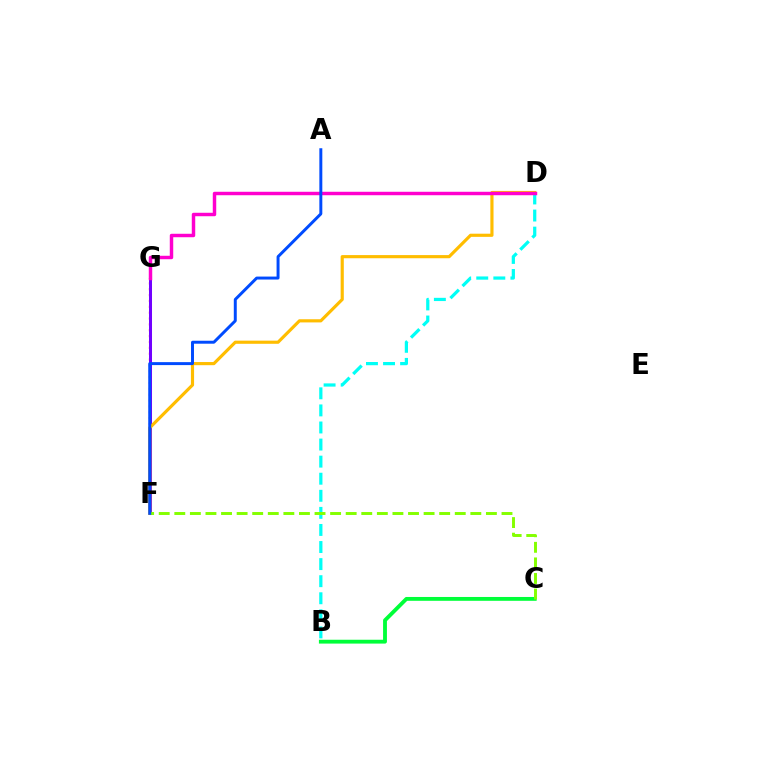{('F', 'G'): [{'color': '#ff0000', 'line_style': 'dotted', 'thickness': 1.59}, {'color': '#7200ff', 'line_style': 'solid', 'thickness': 2.17}], ('B', 'D'): [{'color': '#00fff6', 'line_style': 'dashed', 'thickness': 2.32}], ('B', 'C'): [{'color': '#00ff39', 'line_style': 'solid', 'thickness': 2.77}], ('D', 'F'): [{'color': '#ffbd00', 'line_style': 'solid', 'thickness': 2.27}], ('D', 'G'): [{'color': '#ff00cf', 'line_style': 'solid', 'thickness': 2.48}], ('C', 'F'): [{'color': '#84ff00', 'line_style': 'dashed', 'thickness': 2.12}], ('A', 'F'): [{'color': '#004bff', 'line_style': 'solid', 'thickness': 2.13}]}